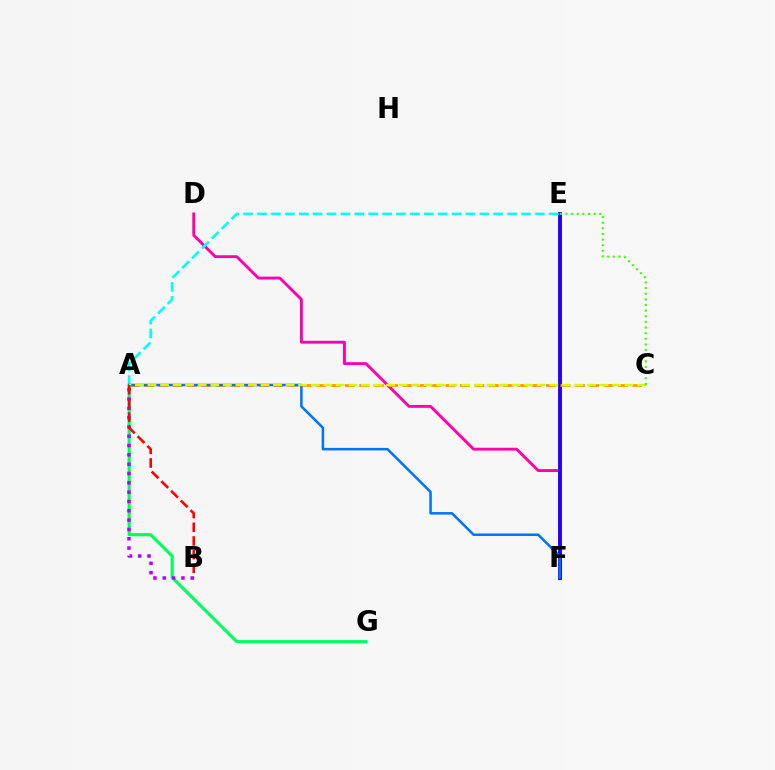{('D', 'F'): [{'color': '#ff00ac', 'line_style': 'solid', 'thickness': 2.07}], ('A', 'G'): [{'color': '#00ff5c', 'line_style': 'solid', 'thickness': 2.26}], ('E', 'F'): [{'color': '#2500ff', 'line_style': 'solid', 'thickness': 2.82}], ('A', 'C'): [{'color': '#ff9400', 'line_style': 'dashed', 'thickness': 1.95}, {'color': '#d1ff00', 'line_style': 'dashed', 'thickness': 1.71}], ('A', 'E'): [{'color': '#00fff6', 'line_style': 'dashed', 'thickness': 1.89}], ('A', 'B'): [{'color': '#b900ff', 'line_style': 'dotted', 'thickness': 2.53}, {'color': '#ff0000', 'line_style': 'dashed', 'thickness': 1.86}], ('A', 'F'): [{'color': '#0074ff', 'line_style': 'solid', 'thickness': 1.82}], ('C', 'E'): [{'color': '#3dff00', 'line_style': 'dotted', 'thickness': 1.53}]}